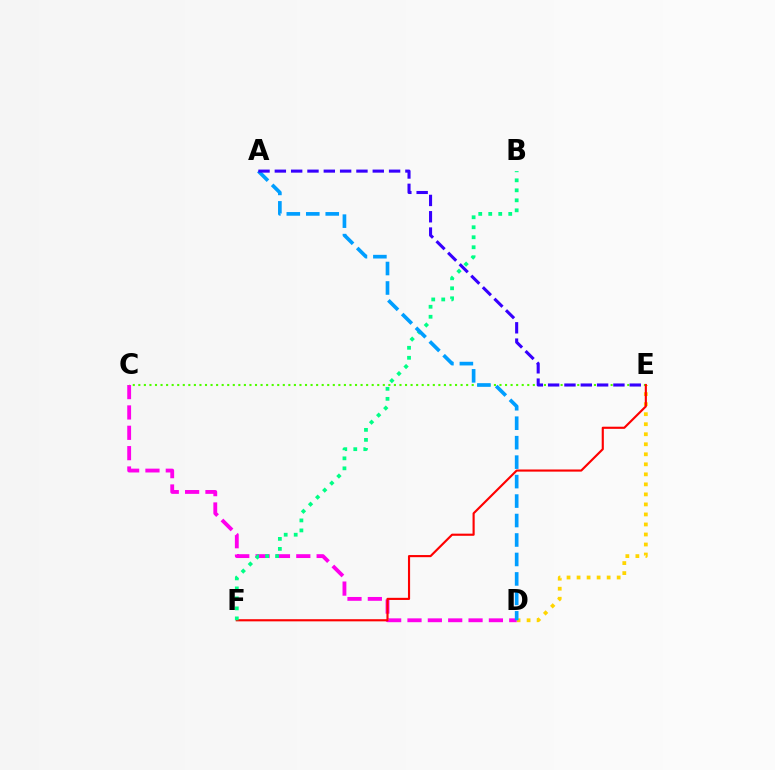{('D', 'E'): [{'color': '#ffd500', 'line_style': 'dotted', 'thickness': 2.72}], ('C', 'D'): [{'color': '#ff00ed', 'line_style': 'dashed', 'thickness': 2.76}], ('C', 'E'): [{'color': '#4fff00', 'line_style': 'dotted', 'thickness': 1.51}], ('E', 'F'): [{'color': '#ff0000', 'line_style': 'solid', 'thickness': 1.54}], ('B', 'F'): [{'color': '#00ff86', 'line_style': 'dotted', 'thickness': 2.72}], ('A', 'D'): [{'color': '#009eff', 'line_style': 'dashed', 'thickness': 2.64}], ('A', 'E'): [{'color': '#3700ff', 'line_style': 'dashed', 'thickness': 2.22}]}